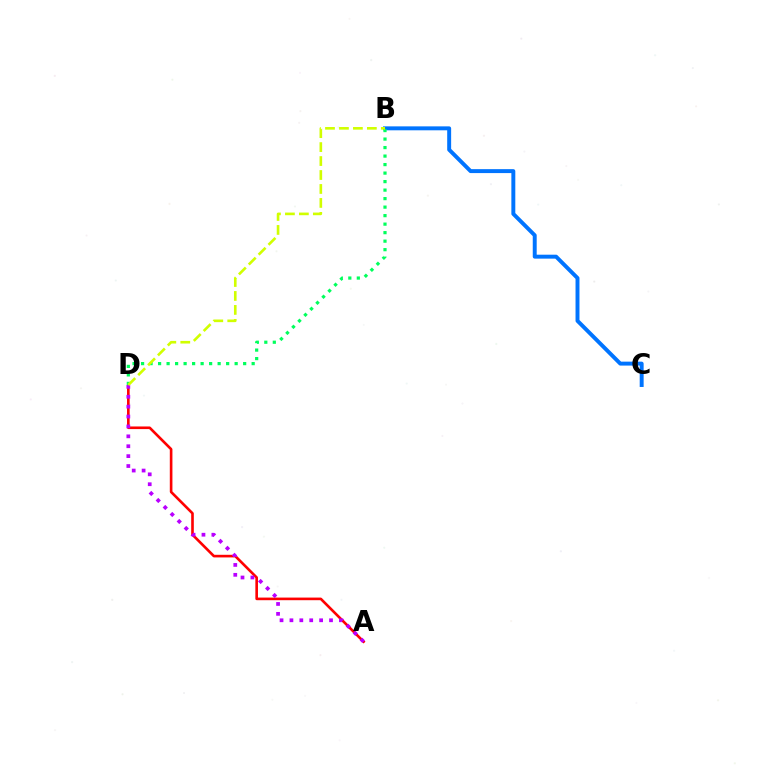{('A', 'D'): [{'color': '#ff0000', 'line_style': 'solid', 'thickness': 1.89}, {'color': '#b900ff', 'line_style': 'dotted', 'thickness': 2.69}], ('B', 'C'): [{'color': '#0074ff', 'line_style': 'solid', 'thickness': 2.84}], ('B', 'D'): [{'color': '#00ff5c', 'line_style': 'dotted', 'thickness': 2.31}, {'color': '#d1ff00', 'line_style': 'dashed', 'thickness': 1.9}]}